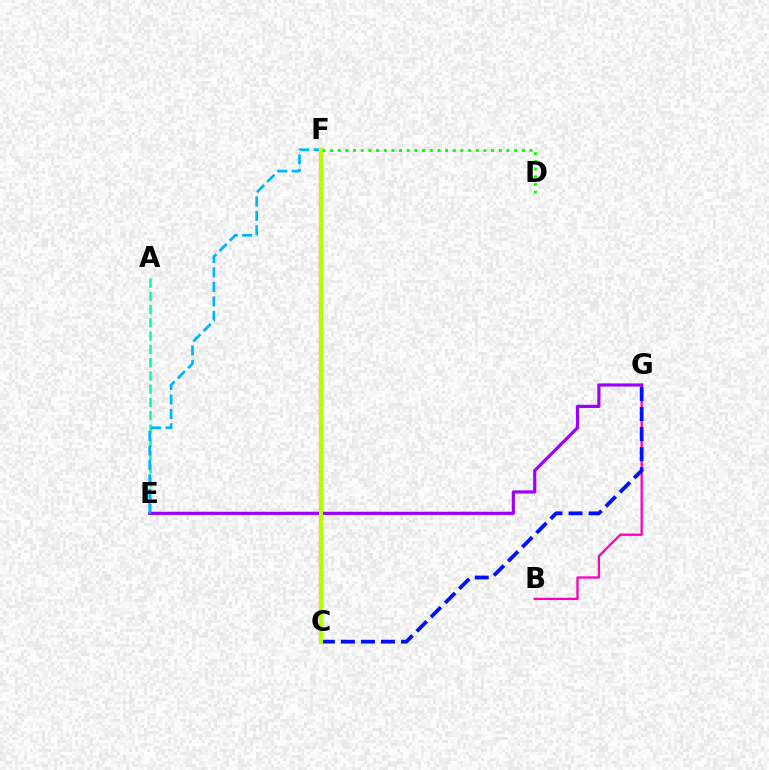{('C', 'F'): [{'color': '#ff0000', 'line_style': 'solid', 'thickness': 2.97}, {'color': '#ffa500', 'line_style': 'dotted', 'thickness': 2.94}, {'color': '#b3ff00', 'line_style': 'solid', 'thickness': 2.9}], ('A', 'E'): [{'color': '#00ff9d', 'line_style': 'dashed', 'thickness': 1.8}], ('B', 'G'): [{'color': '#ff00bd', 'line_style': 'solid', 'thickness': 1.66}], ('E', 'G'): [{'color': '#9b00ff', 'line_style': 'solid', 'thickness': 2.28}], ('C', 'G'): [{'color': '#0010ff', 'line_style': 'dashed', 'thickness': 2.72}], ('E', 'F'): [{'color': '#00b5ff', 'line_style': 'dashed', 'thickness': 1.97}], ('D', 'F'): [{'color': '#08ff00', 'line_style': 'dotted', 'thickness': 2.08}]}